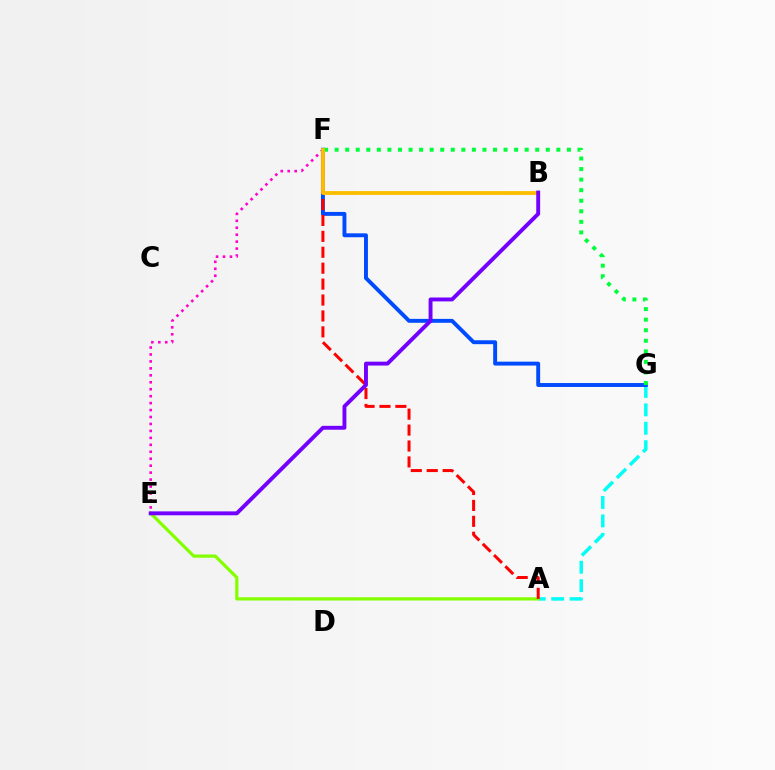{('E', 'F'): [{'color': '#ff00cf', 'line_style': 'dotted', 'thickness': 1.89}], ('A', 'G'): [{'color': '#00fff6', 'line_style': 'dashed', 'thickness': 2.5}], ('A', 'E'): [{'color': '#84ff00', 'line_style': 'solid', 'thickness': 2.33}], ('F', 'G'): [{'color': '#004bff', 'line_style': 'solid', 'thickness': 2.82}, {'color': '#00ff39', 'line_style': 'dotted', 'thickness': 2.87}], ('A', 'F'): [{'color': '#ff0000', 'line_style': 'dashed', 'thickness': 2.16}], ('B', 'F'): [{'color': '#ffbd00', 'line_style': 'solid', 'thickness': 2.75}], ('B', 'E'): [{'color': '#7200ff', 'line_style': 'solid', 'thickness': 2.81}]}